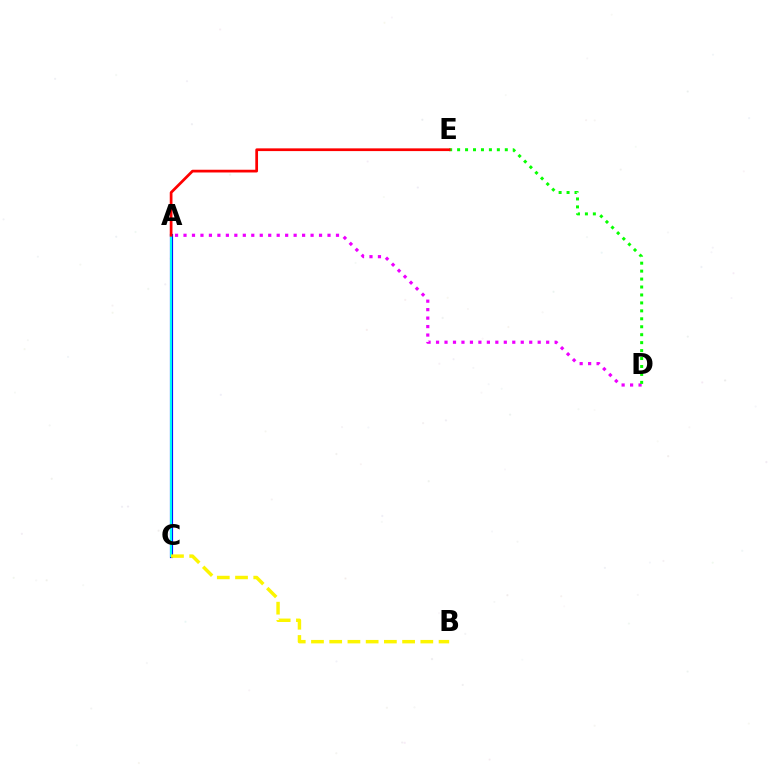{('A', 'D'): [{'color': '#ee00ff', 'line_style': 'dotted', 'thickness': 2.3}], ('A', 'C'): [{'color': '#0010ff', 'line_style': 'solid', 'thickness': 2.28}, {'color': '#00fff6', 'line_style': 'solid', 'thickness': 1.5}], ('D', 'E'): [{'color': '#08ff00', 'line_style': 'dotted', 'thickness': 2.16}], ('A', 'E'): [{'color': '#ff0000', 'line_style': 'solid', 'thickness': 1.97}], ('B', 'C'): [{'color': '#fcf500', 'line_style': 'dashed', 'thickness': 2.48}]}